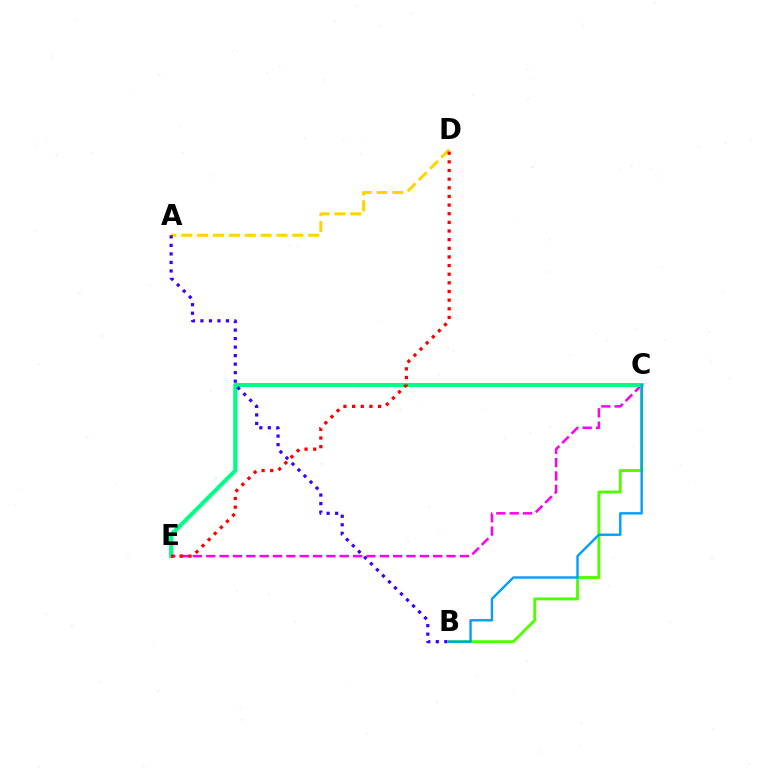{('A', 'D'): [{'color': '#ffd500', 'line_style': 'dashed', 'thickness': 2.16}], ('C', 'E'): [{'color': '#ff00ed', 'line_style': 'dashed', 'thickness': 1.81}, {'color': '#00ff86', 'line_style': 'solid', 'thickness': 2.95}], ('B', 'C'): [{'color': '#4fff00', 'line_style': 'solid', 'thickness': 2.06}, {'color': '#009eff', 'line_style': 'solid', 'thickness': 1.72}], ('A', 'B'): [{'color': '#3700ff', 'line_style': 'dotted', 'thickness': 2.31}], ('D', 'E'): [{'color': '#ff0000', 'line_style': 'dotted', 'thickness': 2.35}]}